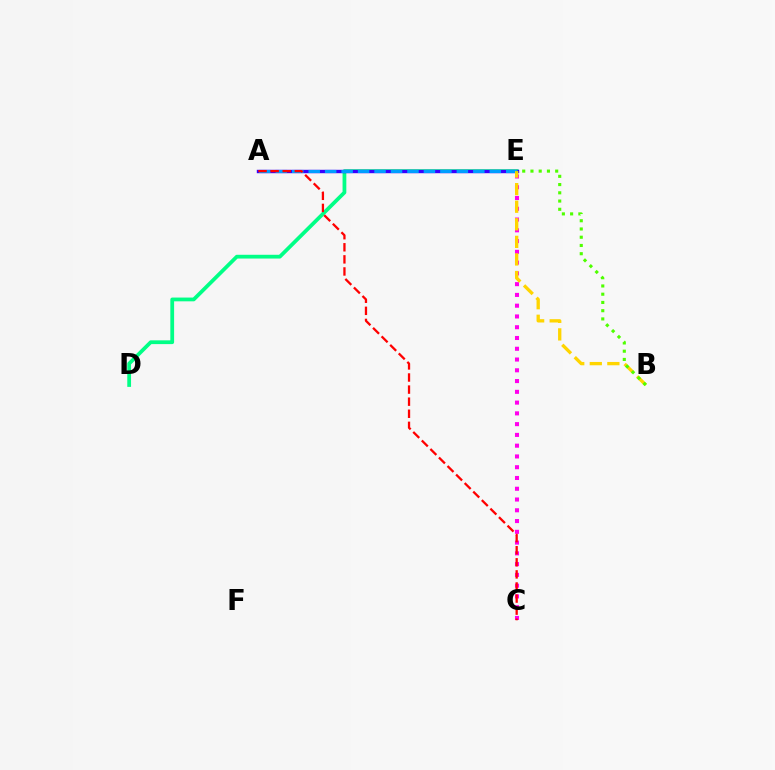{('D', 'E'): [{'color': '#00ff86', 'line_style': 'solid', 'thickness': 2.71}], ('A', 'E'): [{'color': '#3700ff', 'line_style': 'solid', 'thickness': 2.44}, {'color': '#009eff', 'line_style': 'dashed', 'thickness': 2.24}], ('C', 'E'): [{'color': '#ff00ed', 'line_style': 'dotted', 'thickness': 2.93}], ('B', 'E'): [{'color': '#ffd500', 'line_style': 'dashed', 'thickness': 2.39}, {'color': '#4fff00', 'line_style': 'dotted', 'thickness': 2.24}], ('A', 'C'): [{'color': '#ff0000', 'line_style': 'dashed', 'thickness': 1.64}]}